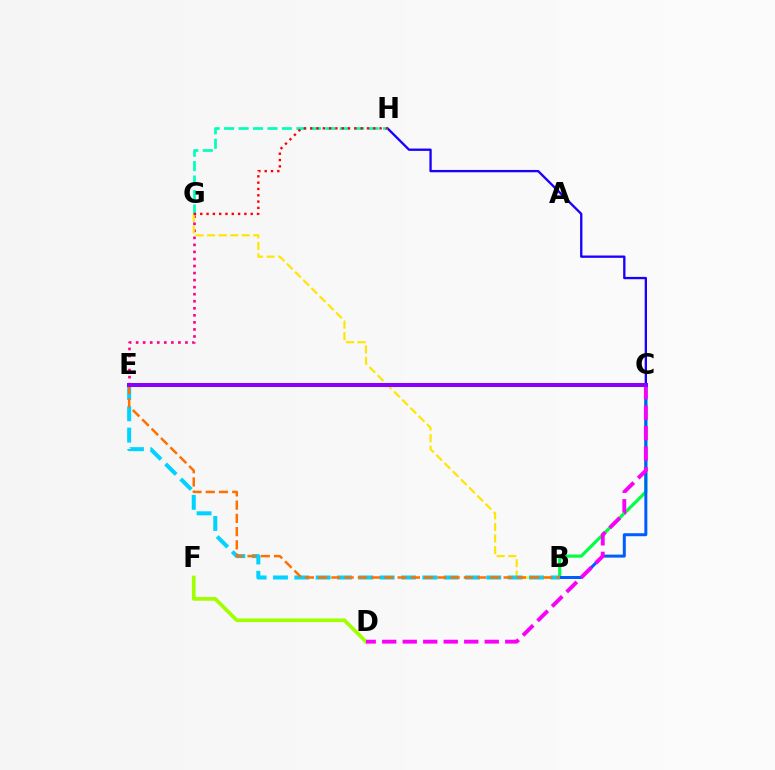{('D', 'F'): [{'color': '#a2ff00', 'line_style': 'solid', 'thickness': 2.67}], ('B', 'C'): [{'color': '#00ff45', 'line_style': 'solid', 'thickness': 2.28}, {'color': '#005dff', 'line_style': 'solid', 'thickness': 2.16}], ('C', 'H'): [{'color': '#1900ff', 'line_style': 'solid', 'thickness': 1.67}], ('E', 'G'): [{'color': '#ff0088', 'line_style': 'dotted', 'thickness': 1.91}], ('C', 'E'): [{'color': '#31ff00', 'line_style': 'dotted', 'thickness': 2.76}, {'color': '#8a00ff', 'line_style': 'solid', 'thickness': 2.89}], ('B', 'G'): [{'color': '#ffe600', 'line_style': 'dashed', 'thickness': 1.57}], ('G', 'H'): [{'color': '#00ffbb', 'line_style': 'dashed', 'thickness': 1.96}, {'color': '#ff0000', 'line_style': 'dotted', 'thickness': 1.71}], ('B', 'E'): [{'color': '#00d3ff', 'line_style': 'dashed', 'thickness': 2.9}, {'color': '#ff7000', 'line_style': 'dashed', 'thickness': 1.8}], ('C', 'D'): [{'color': '#fa00f9', 'line_style': 'dashed', 'thickness': 2.79}]}